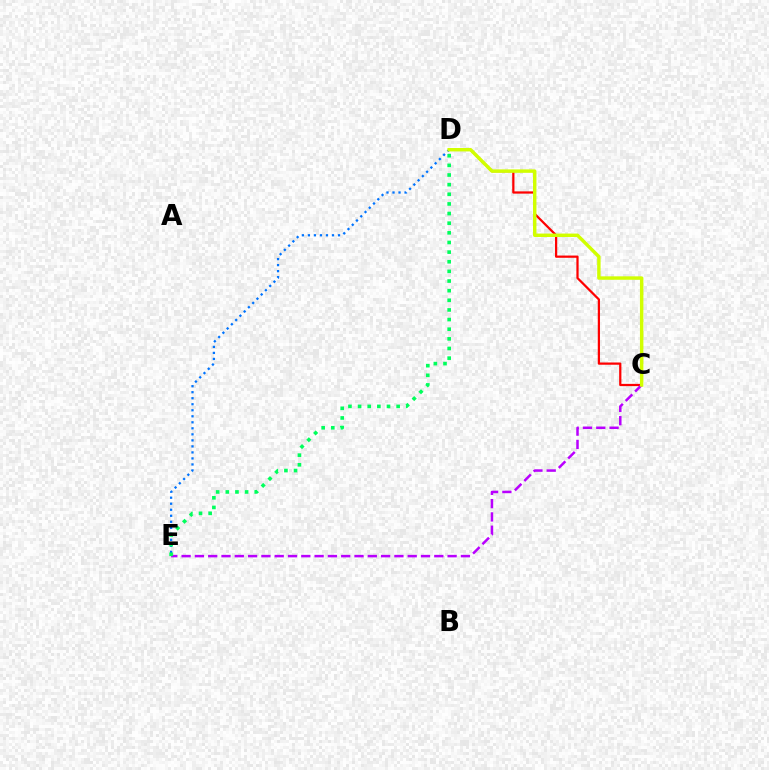{('C', 'D'): [{'color': '#ff0000', 'line_style': 'solid', 'thickness': 1.61}, {'color': '#d1ff00', 'line_style': 'solid', 'thickness': 2.47}], ('D', 'E'): [{'color': '#0074ff', 'line_style': 'dotted', 'thickness': 1.64}, {'color': '#00ff5c', 'line_style': 'dotted', 'thickness': 2.62}], ('C', 'E'): [{'color': '#b900ff', 'line_style': 'dashed', 'thickness': 1.81}]}